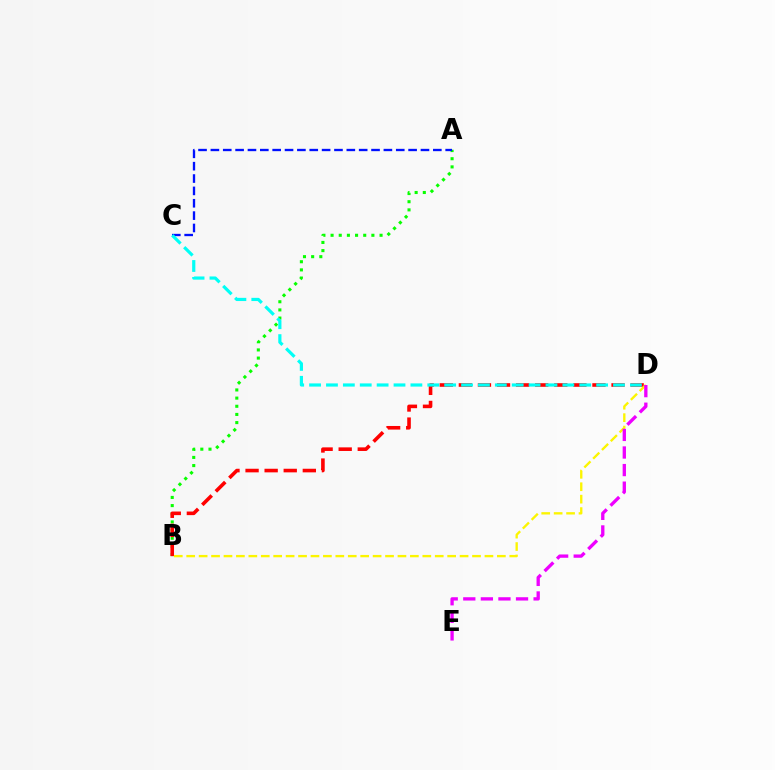{('A', 'B'): [{'color': '#08ff00', 'line_style': 'dotted', 'thickness': 2.22}], ('B', 'D'): [{'color': '#ff0000', 'line_style': 'dashed', 'thickness': 2.59}, {'color': '#fcf500', 'line_style': 'dashed', 'thickness': 1.69}], ('A', 'C'): [{'color': '#0010ff', 'line_style': 'dashed', 'thickness': 1.68}], ('C', 'D'): [{'color': '#00fff6', 'line_style': 'dashed', 'thickness': 2.29}], ('D', 'E'): [{'color': '#ee00ff', 'line_style': 'dashed', 'thickness': 2.39}]}